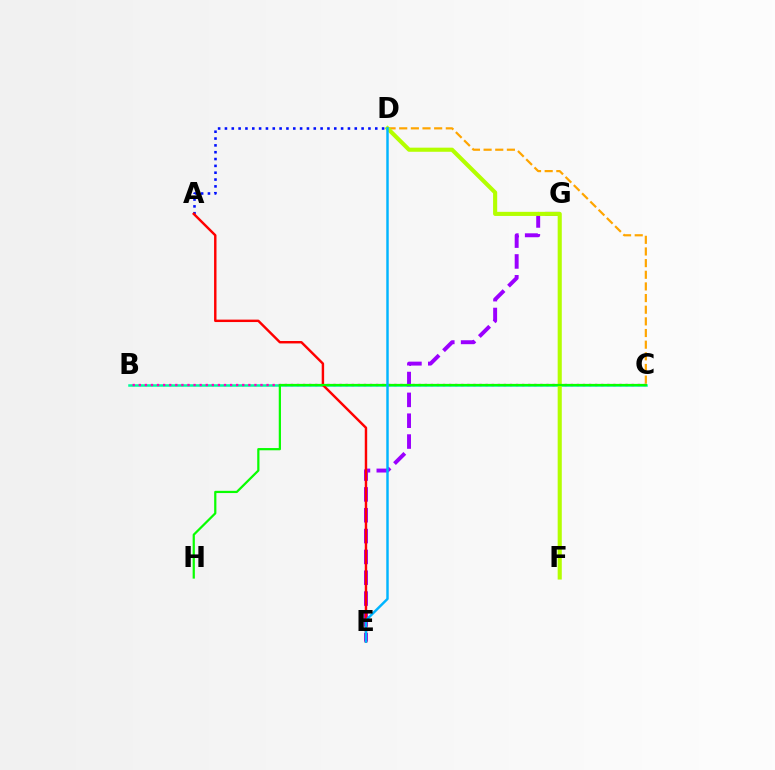{('B', 'C'): [{'color': '#00ff9d', 'line_style': 'solid', 'thickness': 1.83}, {'color': '#ff00bd', 'line_style': 'dotted', 'thickness': 1.65}], ('C', 'D'): [{'color': '#ffa500', 'line_style': 'dashed', 'thickness': 1.58}], ('E', 'G'): [{'color': '#9b00ff', 'line_style': 'dashed', 'thickness': 2.83}], ('D', 'F'): [{'color': '#b3ff00', 'line_style': 'solid', 'thickness': 2.96}], ('A', 'D'): [{'color': '#0010ff', 'line_style': 'dotted', 'thickness': 1.86}], ('A', 'E'): [{'color': '#ff0000', 'line_style': 'solid', 'thickness': 1.75}], ('C', 'H'): [{'color': '#08ff00', 'line_style': 'solid', 'thickness': 1.6}], ('D', 'E'): [{'color': '#00b5ff', 'line_style': 'solid', 'thickness': 1.77}]}